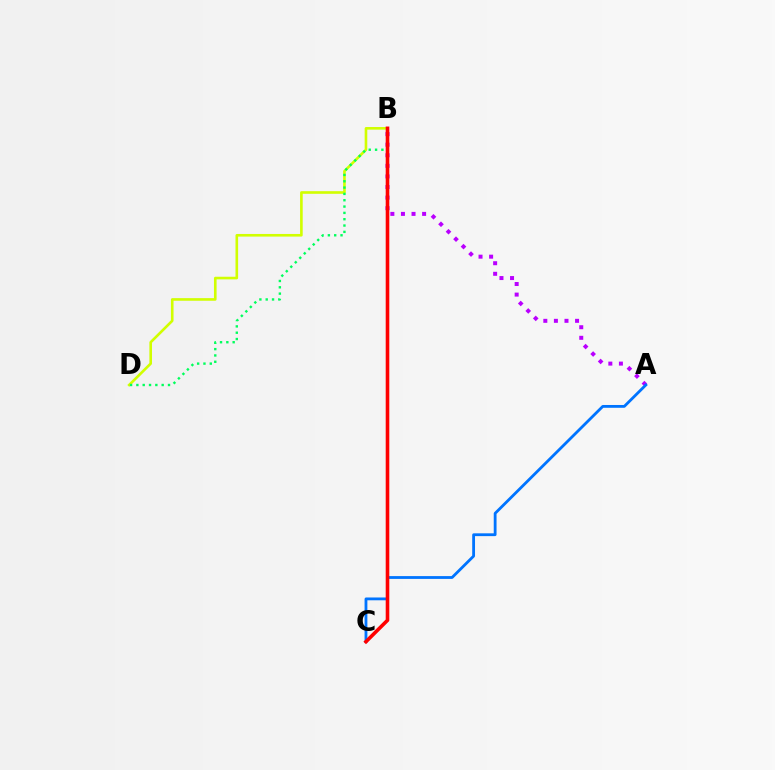{('A', 'B'): [{'color': '#b900ff', 'line_style': 'dotted', 'thickness': 2.87}], ('B', 'D'): [{'color': '#d1ff00', 'line_style': 'solid', 'thickness': 1.89}, {'color': '#00ff5c', 'line_style': 'dotted', 'thickness': 1.72}], ('A', 'C'): [{'color': '#0074ff', 'line_style': 'solid', 'thickness': 2.02}], ('B', 'C'): [{'color': '#ff0000', 'line_style': 'solid', 'thickness': 2.59}]}